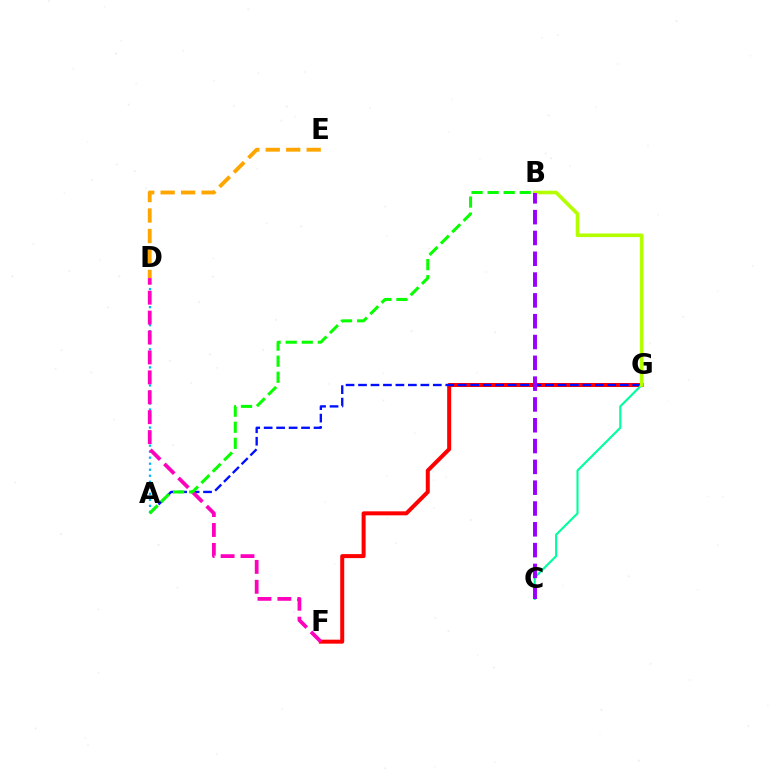{('A', 'D'): [{'color': '#00b5ff', 'line_style': 'dotted', 'thickness': 1.64}], ('F', 'G'): [{'color': '#ff0000', 'line_style': 'solid', 'thickness': 2.88}], ('A', 'G'): [{'color': '#0010ff', 'line_style': 'dashed', 'thickness': 1.69}], ('C', 'G'): [{'color': '#00ff9d', 'line_style': 'solid', 'thickness': 1.54}], ('D', 'F'): [{'color': '#ff00bd', 'line_style': 'dashed', 'thickness': 2.71}], ('B', 'G'): [{'color': '#b3ff00', 'line_style': 'solid', 'thickness': 2.61}], ('B', 'C'): [{'color': '#9b00ff', 'line_style': 'dashed', 'thickness': 2.83}], ('D', 'E'): [{'color': '#ffa500', 'line_style': 'dashed', 'thickness': 2.78}], ('A', 'B'): [{'color': '#08ff00', 'line_style': 'dashed', 'thickness': 2.18}]}